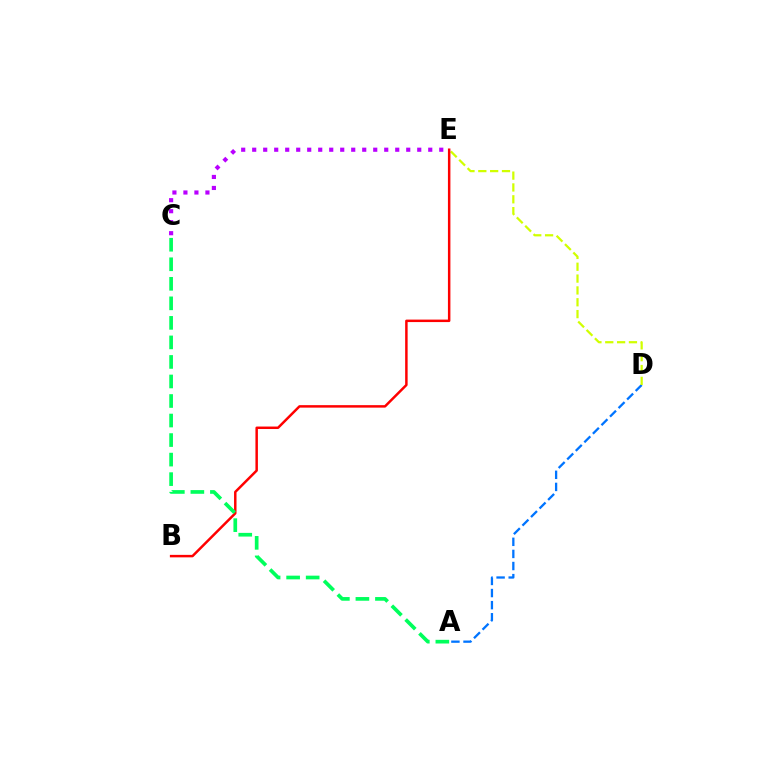{('A', 'D'): [{'color': '#0074ff', 'line_style': 'dashed', 'thickness': 1.64}], ('D', 'E'): [{'color': '#d1ff00', 'line_style': 'dashed', 'thickness': 1.61}], ('C', 'E'): [{'color': '#b900ff', 'line_style': 'dotted', 'thickness': 2.99}], ('B', 'E'): [{'color': '#ff0000', 'line_style': 'solid', 'thickness': 1.78}], ('A', 'C'): [{'color': '#00ff5c', 'line_style': 'dashed', 'thickness': 2.65}]}